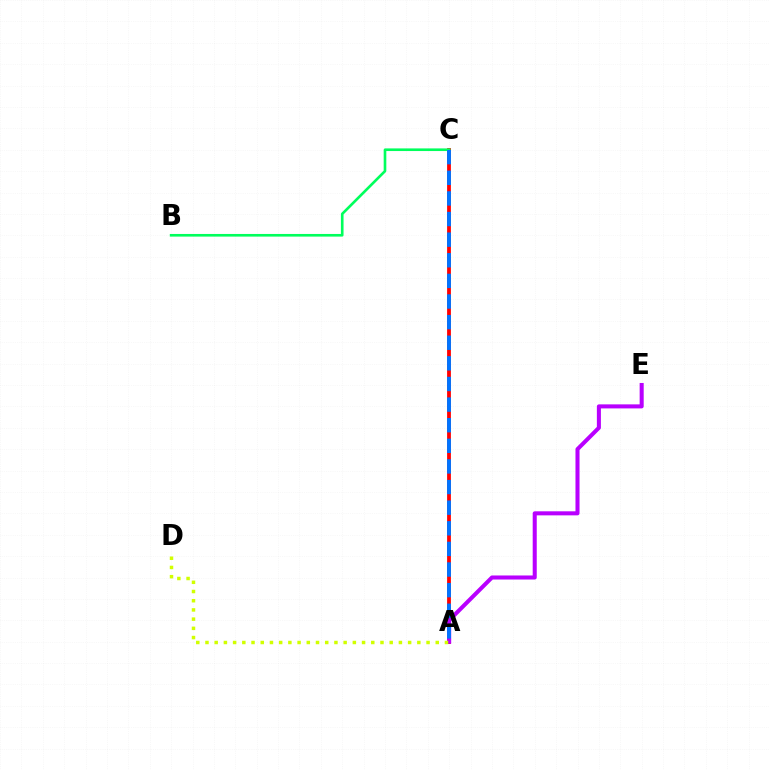{('A', 'C'): [{'color': '#ff0000', 'line_style': 'solid', 'thickness': 2.74}, {'color': '#0074ff', 'line_style': 'dashed', 'thickness': 2.8}], ('A', 'E'): [{'color': '#b900ff', 'line_style': 'solid', 'thickness': 2.91}], ('B', 'C'): [{'color': '#00ff5c', 'line_style': 'solid', 'thickness': 1.9}], ('A', 'D'): [{'color': '#d1ff00', 'line_style': 'dotted', 'thickness': 2.5}]}